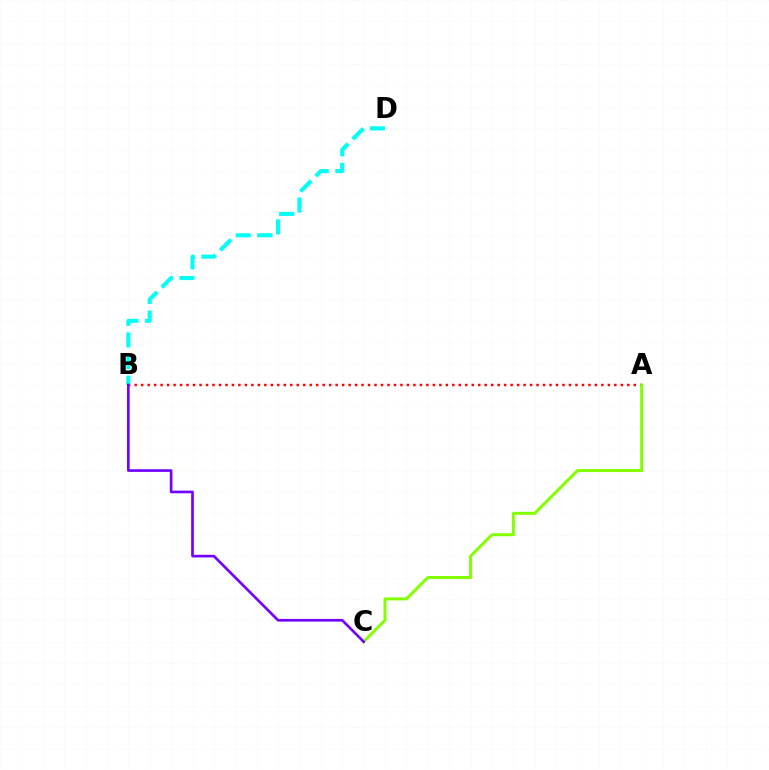{('A', 'B'): [{'color': '#ff0000', 'line_style': 'dotted', 'thickness': 1.76}], ('A', 'C'): [{'color': '#84ff00', 'line_style': 'solid', 'thickness': 2.16}], ('B', 'D'): [{'color': '#00fff6', 'line_style': 'dashed', 'thickness': 2.94}], ('B', 'C'): [{'color': '#7200ff', 'line_style': 'solid', 'thickness': 1.91}]}